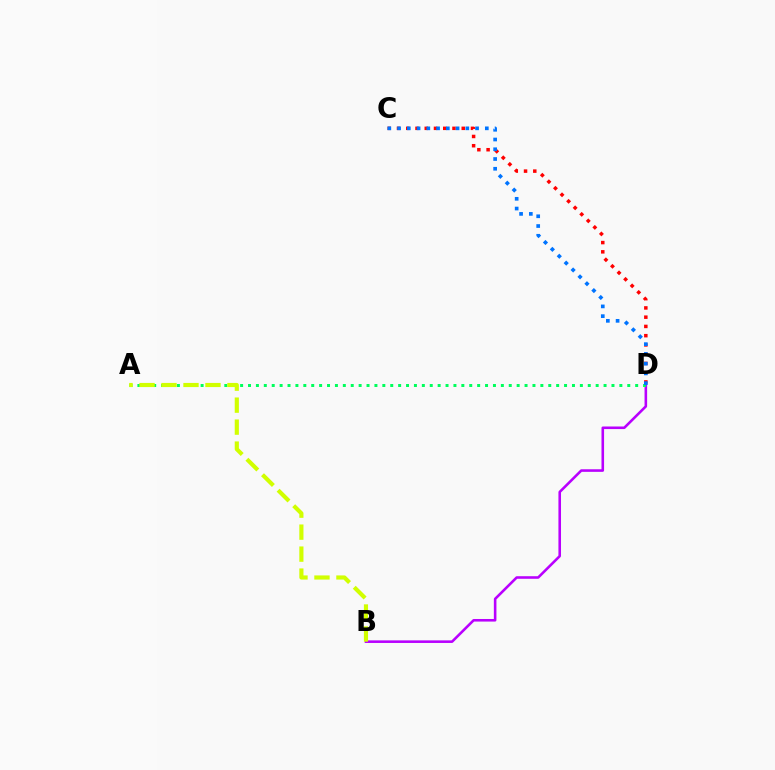{('C', 'D'): [{'color': '#ff0000', 'line_style': 'dotted', 'thickness': 2.51}, {'color': '#0074ff', 'line_style': 'dotted', 'thickness': 2.65}], ('B', 'D'): [{'color': '#b900ff', 'line_style': 'solid', 'thickness': 1.86}], ('A', 'D'): [{'color': '#00ff5c', 'line_style': 'dotted', 'thickness': 2.15}], ('A', 'B'): [{'color': '#d1ff00', 'line_style': 'dashed', 'thickness': 2.99}]}